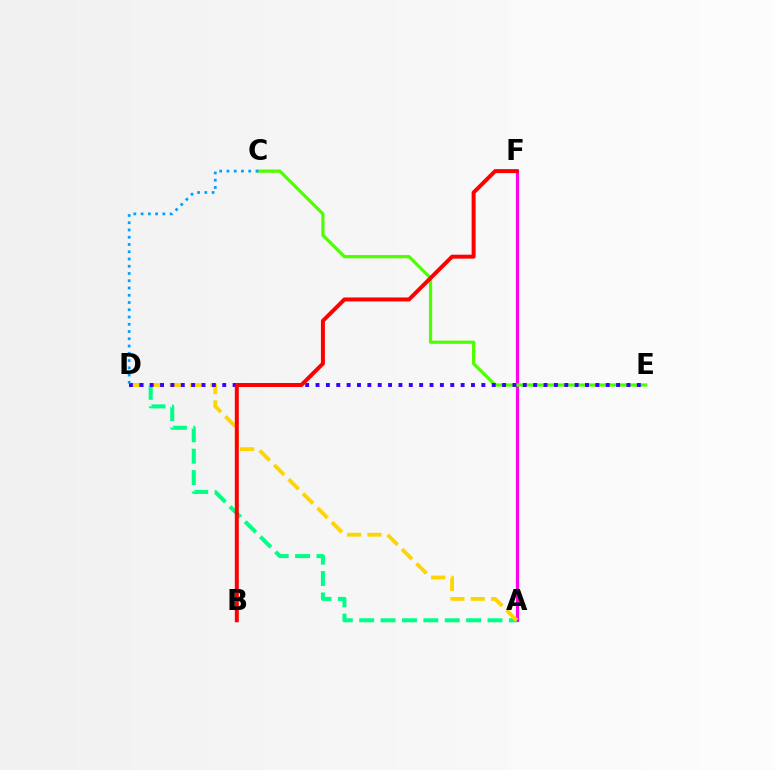{('A', 'F'): [{'color': '#ff00ed', 'line_style': 'solid', 'thickness': 2.29}], ('A', 'D'): [{'color': '#00ff86', 'line_style': 'dashed', 'thickness': 2.9}, {'color': '#ffd500', 'line_style': 'dashed', 'thickness': 2.76}], ('C', 'E'): [{'color': '#4fff00', 'line_style': 'solid', 'thickness': 2.32}], ('D', 'E'): [{'color': '#3700ff', 'line_style': 'dotted', 'thickness': 2.82}], ('C', 'D'): [{'color': '#009eff', 'line_style': 'dotted', 'thickness': 1.97}], ('B', 'F'): [{'color': '#ff0000', 'line_style': 'solid', 'thickness': 2.86}]}